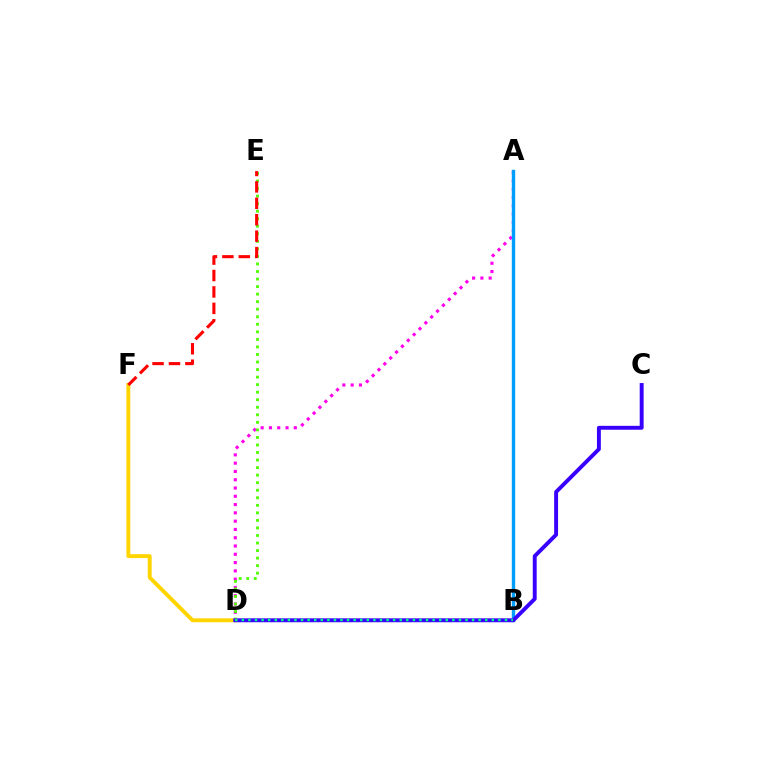{('A', 'D'): [{'color': '#ff00ed', 'line_style': 'dotted', 'thickness': 2.25}], ('D', 'E'): [{'color': '#4fff00', 'line_style': 'dotted', 'thickness': 2.05}], ('D', 'F'): [{'color': '#ffd500', 'line_style': 'solid', 'thickness': 2.81}], ('A', 'B'): [{'color': '#009eff', 'line_style': 'solid', 'thickness': 2.44}], ('C', 'D'): [{'color': '#3700ff', 'line_style': 'solid', 'thickness': 2.81}], ('E', 'F'): [{'color': '#ff0000', 'line_style': 'dashed', 'thickness': 2.23}], ('B', 'D'): [{'color': '#00ff86', 'line_style': 'dotted', 'thickness': 1.79}]}